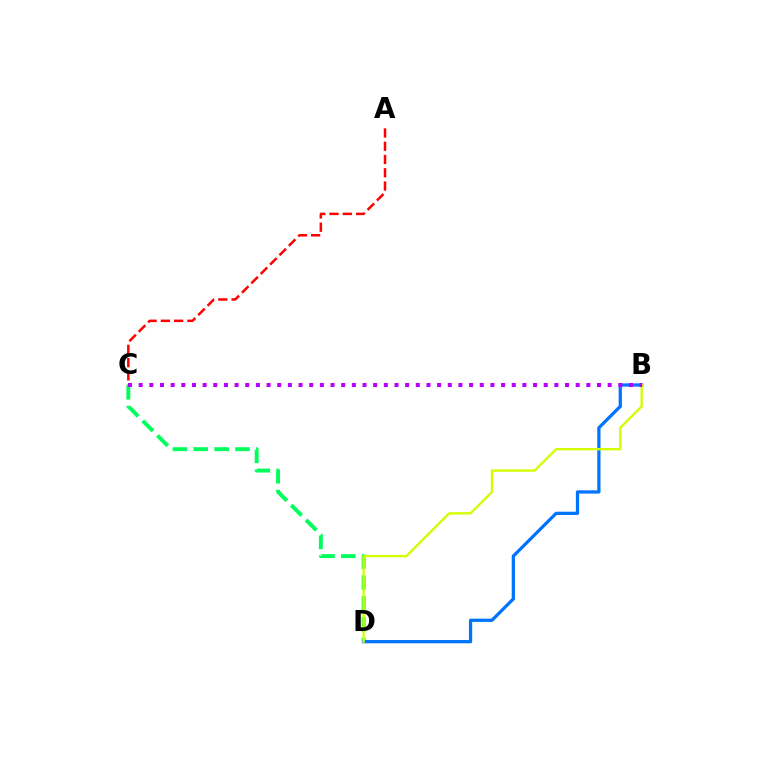{('C', 'D'): [{'color': '#00ff5c', 'line_style': 'dashed', 'thickness': 2.83}], ('B', 'D'): [{'color': '#0074ff', 'line_style': 'solid', 'thickness': 2.34}, {'color': '#d1ff00', 'line_style': 'solid', 'thickness': 1.68}], ('A', 'C'): [{'color': '#ff0000', 'line_style': 'dashed', 'thickness': 1.8}], ('B', 'C'): [{'color': '#b900ff', 'line_style': 'dotted', 'thickness': 2.9}]}